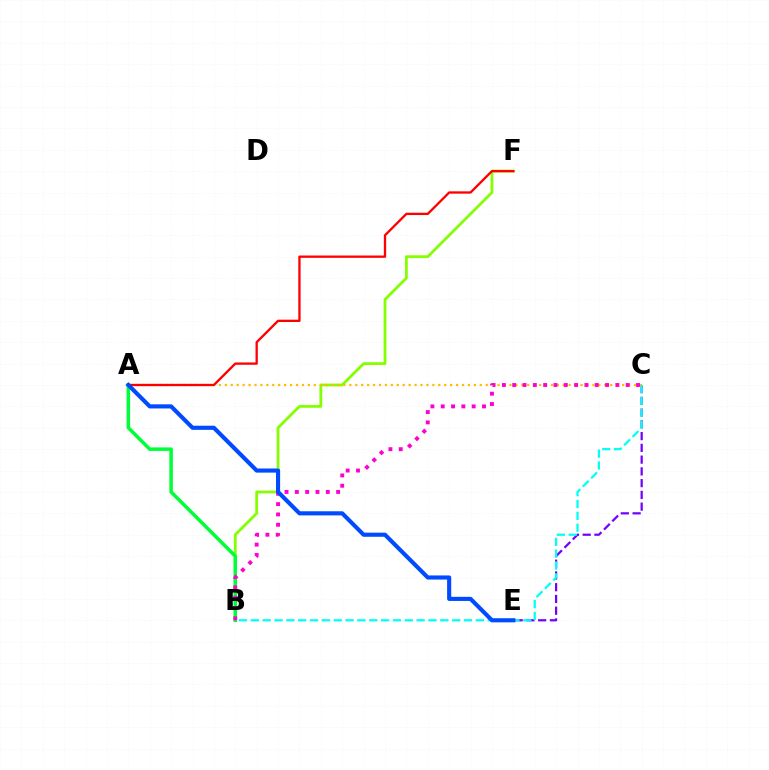{('C', 'E'): [{'color': '#7200ff', 'line_style': 'dashed', 'thickness': 1.6}], ('B', 'F'): [{'color': '#84ff00', 'line_style': 'solid', 'thickness': 2.0}], ('A', 'C'): [{'color': '#ffbd00', 'line_style': 'dotted', 'thickness': 1.61}], ('A', 'B'): [{'color': '#00ff39', 'line_style': 'solid', 'thickness': 2.54}], ('B', 'C'): [{'color': '#ff00cf', 'line_style': 'dotted', 'thickness': 2.8}, {'color': '#00fff6', 'line_style': 'dashed', 'thickness': 1.61}], ('A', 'F'): [{'color': '#ff0000', 'line_style': 'solid', 'thickness': 1.67}], ('A', 'E'): [{'color': '#004bff', 'line_style': 'solid', 'thickness': 2.96}]}